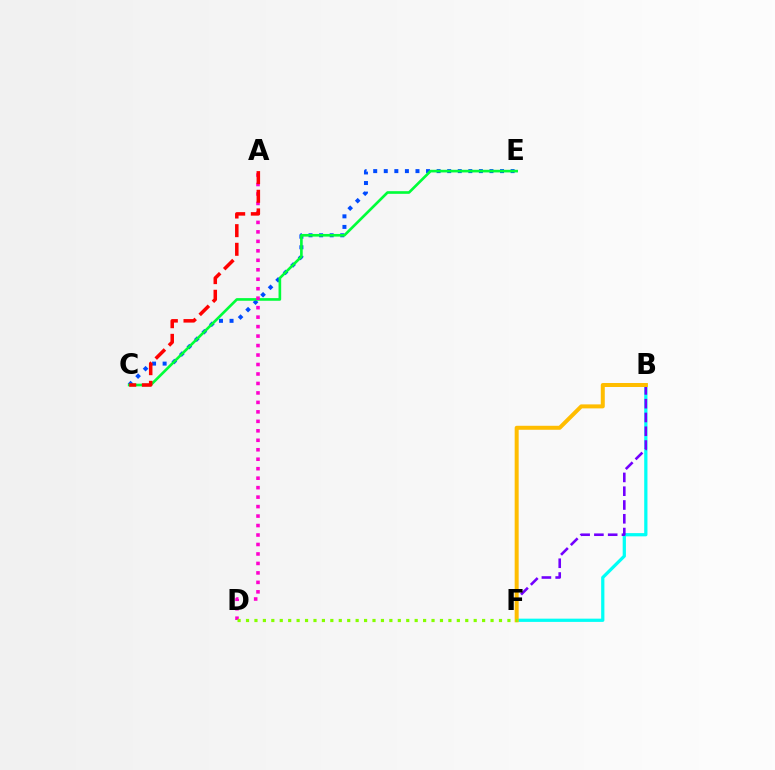{('B', 'F'): [{'color': '#00fff6', 'line_style': 'solid', 'thickness': 2.34}, {'color': '#7200ff', 'line_style': 'dashed', 'thickness': 1.87}, {'color': '#ffbd00', 'line_style': 'solid', 'thickness': 2.88}], ('C', 'E'): [{'color': '#004bff', 'line_style': 'dotted', 'thickness': 2.87}, {'color': '#00ff39', 'line_style': 'solid', 'thickness': 1.91}], ('A', 'D'): [{'color': '#ff00cf', 'line_style': 'dotted', 'thickness': 2.57}], ('A', 'C'): [{'color': '#ff0000', 'line_style': 'dashed', 'thickness': 2.53}], ('D', 'F'): [{'color': '#84ff00', 'line_style': 'dotted', 'thickness': 2.29}]}